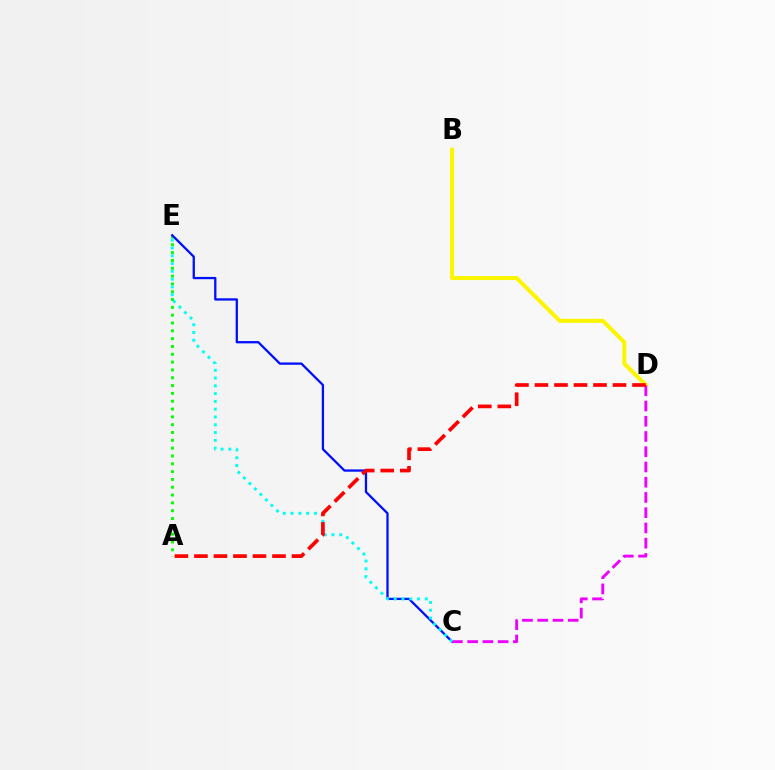{('B', 'D'): [{'color': '#fcf500', 'line_style': 'solid', 'thickness': 2.89}], ('A', 'E'): [{'color': '#08ff00', 'line_style': 'dotted', 'thickness': 2.12}], ('C', 'E'): [{'color': '#0010ff', 'line_style': 'solid', 'thickness': 1.65}, {'color': '#00fff6', 'line_style': 'dotted', 'thickness': 2.12}], ('C', 'D'): [{'color': '#ee00ff', 'line_style': 'dashed', 'thickness': 2.07}], ('A', 'D'): [{'color': '#ff0000', 'line_style': 'dashed', 'thickness': 2.65}]}